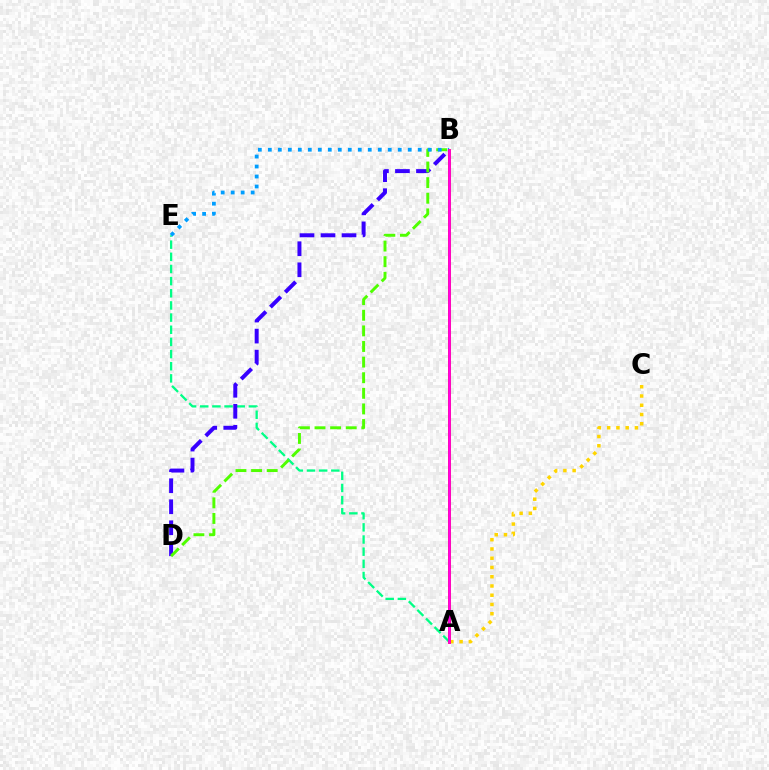{('A', 'C'): [{'color': '#ffd500', 'line_style': 'dotted', 'thickness': 2.51}], ('A', 'E'): [{'color': '#00ff86', 'line_style': 'dashed', 'thickness': 1.65}], ('B', 'D'): [{'color': '#3700ff', 'line_style': 'dashed', 'thickness': 2.85}, {'color': '#4fff00', 'line_style': 'dashed', 'thickness': 2.12}], ('B', 'E'): [{'color': '#009eff', 'line_style': 'dotted', 'thickness': 2.71}], ('A', 'B'): [{'color': '#ff0000', 'line_style': 'solid', 'thickness': 1.96}, {'color': '#ff00ed', 'line_style': 'solid', 'thickness': 1.82}]}